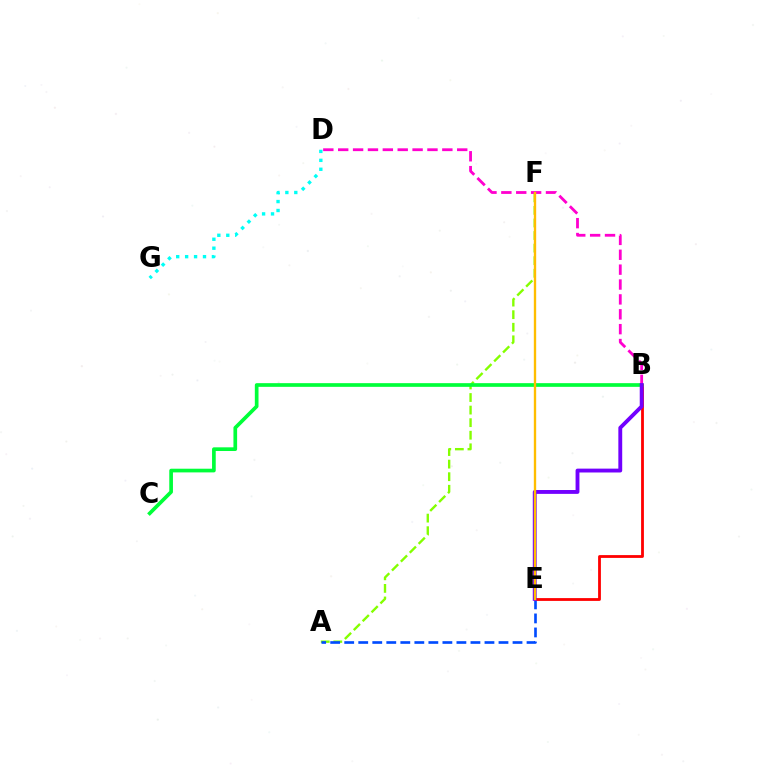{('A', 'F'): [{'color': '#84ff00', 'line_style': 'dashed', 'thickness': 1.71}], ('A', 'E'): [{'color': '#004bff', 'line_style': 'dashed', 'thickness': 1.91}], ('B', 'E'): [{'color': '#ff0000', 'line_style': 'solid', 'thickness': 2.02}, {'color': '#7200ff', 'line_style': 'solid', 'thickness': 2.78}], ('B', 'C'): [{'color': '#00ff39', 'line_style': 'solid', 'thickness': 2.65}], ('D', 'G'): [{'color': '#00fff6', 'line_style': 'dotted', 'thickness': 2.43}], ('B', 'D'): [{'color': '#ff00cf', 'line_style': 'dashed', 'thickness': 2.02}], ('E', 'F'): [{'color': '#ffbd00', 'line_style': 'solid', 'thickness': 1.7}]}